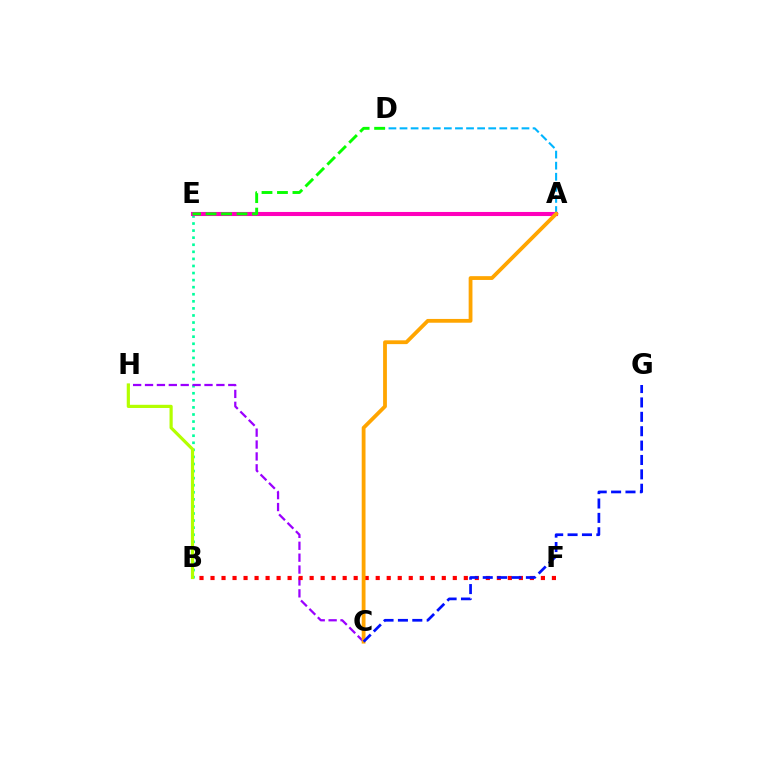{('B', 'E'): [{'color': '#00ff9d', 'line_style': 'dotted', 'thickness': 1.92}], ('C', 'H'): [{'color': '#9b00ff', 'line_style': 'dashed', 'thickness': 1.62}], ('A', 'E'): [{'color': '#ff00bd', 'line_style': 'solid', 'thickness': 2.94}], ('D', 'E'): [{'color': '#08ff00', 'line_style': 'dashed', 'thickness': 2.1}], ('B', 'F'): [{'color': '#ff0000', 'line_style': 'dotted', 'thickness': 2.99}], ('A', 'D'): [{'color': '#00b5ff', 'line_style': 'dashed', 'thickness': 1.51}], ('B', 'H'): [{'color': '#b3ff00', 'line_style': 'solid', 'thickness': 2.29}], ('A', 'C'): [{'color': '#ffa500', 'line_style': 'solid', 'thickness': 2.73}], ('C', 'G'): [{'color': '#0010ff', 'line_style': 'dashed', 'thickness': 1.95}]}